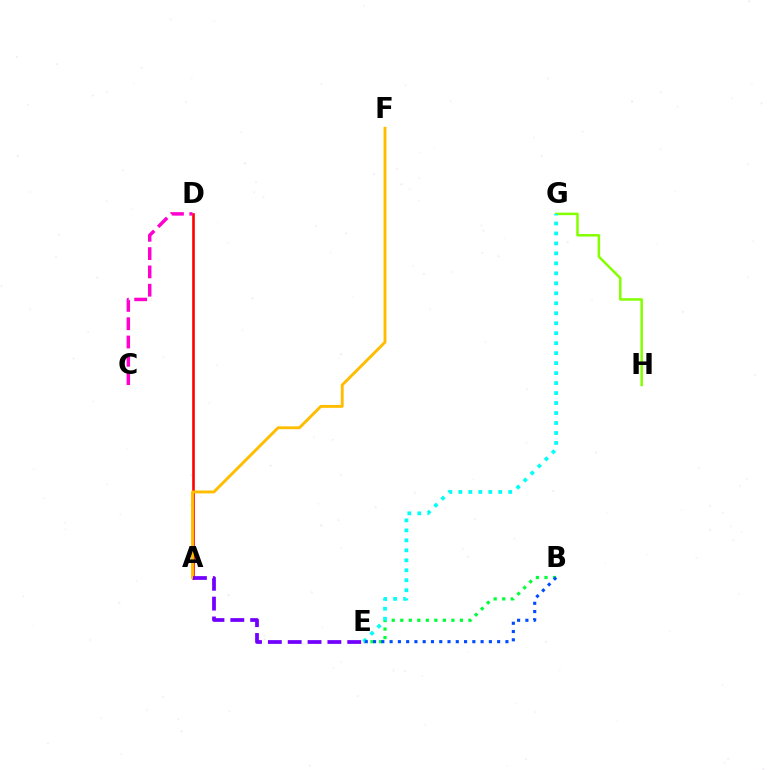{('A', 'D'): [{'color': '#ff0000', 'line_style': 'solid', 'thickness': 1.89}], ('A', 'F'): [{'color': '#ffbd00', 'line_style': 'solid', 'thickness': 2.09}], ('C', 'D'): [{'color': '#ff00cf', 'line_style': 'dashed', 'thickness': 2.49}], ('G', 'H'): [{'color': '#84ff00', 'line_style': 'solid', 'thickness': 1.8}], ('B', 'E'): [{'color': '#00ff39', 'line_style': 'dotted', 'thickness': 2.32}, {'color': '#004bff', 'line_style': 'dotted', 'thickness': 2.25}], ('A', 'E'): [{'color': '#7200ff', 'line_style': 'dashed', 'thickness': 2.7}], ('E', 'G'): [{'color': '#00fff6', 'line_style': 'dotted', 'thickness': 2.71}]}